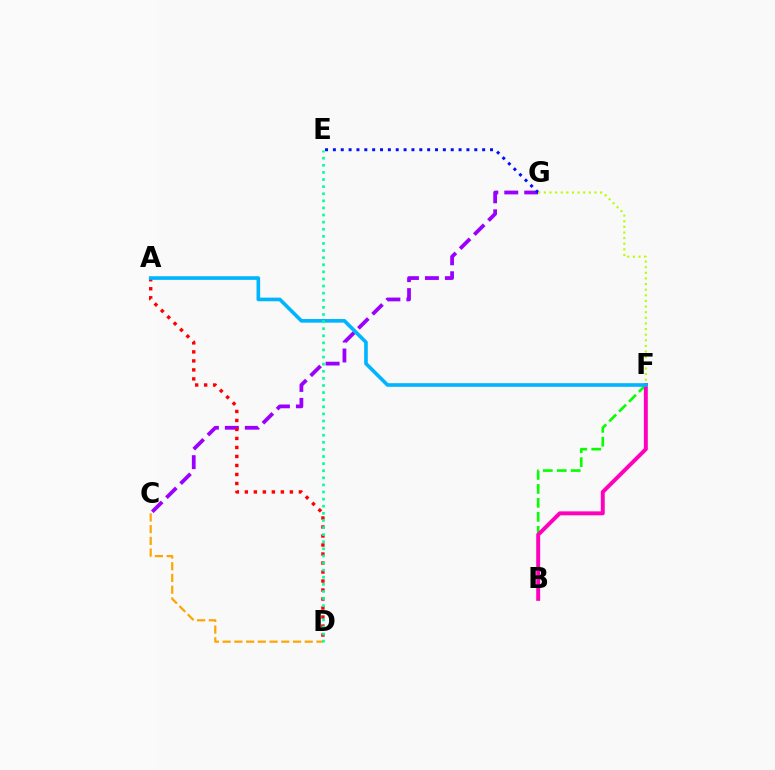{('C', 'G'): [{'color': '#9b00ff', 'line_style': 'dashed', 'thickness': 2.71}], ('E', 'G'): [{'color': '#0010ff', 'line_style': 'dotted', 'thickness': 2.13}], ('B', 'F'): [{'color': '#08ff00', 'line_style': 'dashed', 'thickness': 1.9}, {'color': '#ff00bd', 'line_style': 'solid', 'thickness': 2.83}], ('C', 'D'): [{'color': '#ffa500', 'line_style': 'dashed', 'thickness': 1.59}], ('A', 'D'): [{'color': '#ff0000', 'line_style': 'dotted', 'thickness': 2.45}], ('F', 'G'): [{'color': '#b3ff00', 'line_style': 'dotted', 'thickness': 1.53}], ('A', 'F'): [{'color': '#00b5ff', 'line_style': 'solid', 'thickness': 2.61}], ('D', 'E'): [{'color': '#00ff9d', 'line_style': 'dotted', 'thickness': 1.93}]}